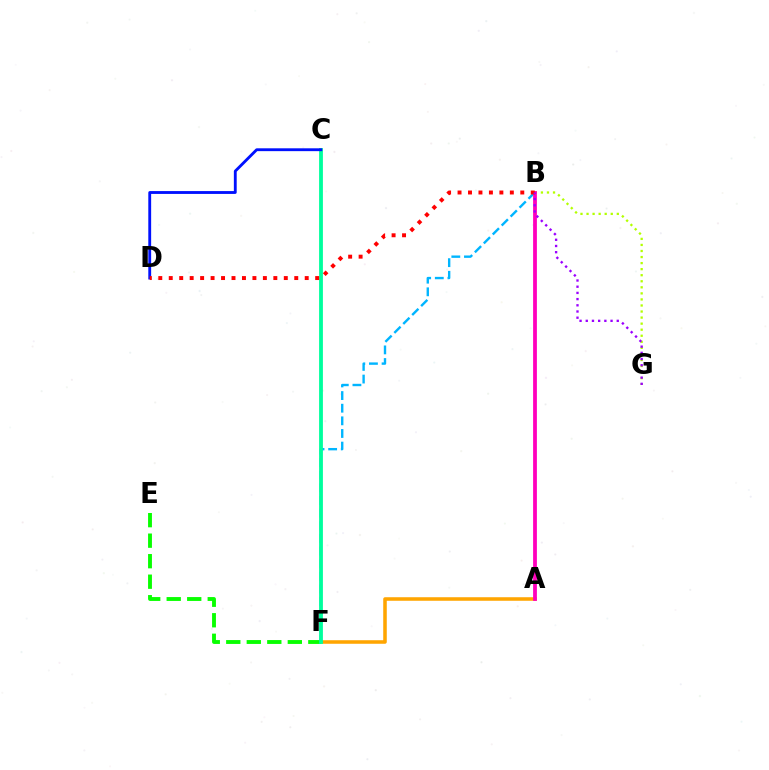{('B', 'G'): [{'color': '#b3ff00', 'line_style': 'dotted', 'thickness': 1.64}, {'color': '#9b00ff', 'line_style': 'dotted', 'thickness': 1.68}], ('A', 'F'): [{'color': '#ffa500', 'line_style': 'solid', 'thickness': 2.56}], ('E', 'F'): [{'color': '#08ff00', 'line_style': 'dashed', 'thickness': 2.79}], ('B', 'F'): [{'color': '#00b5ff', 'line_style': 'dashed', 'thickness': 1.72}], ('C', 'F'): [{'color': '#00ff9d', 'line_style': 'solid', 'thickness': 2.75}], ('A', 'B'): [{'color': '#ff00bd', 'line_style': 'solid', 'thickness': 2.72}], ('C', 'D'): [{'color': '#0010ff', 'line_style': 'solid', 'thickness': 2.05}], ('B', 'D'): [{'color': '#ff0000', 'line_style': 'dotted', 'thickness': 2.84}]}